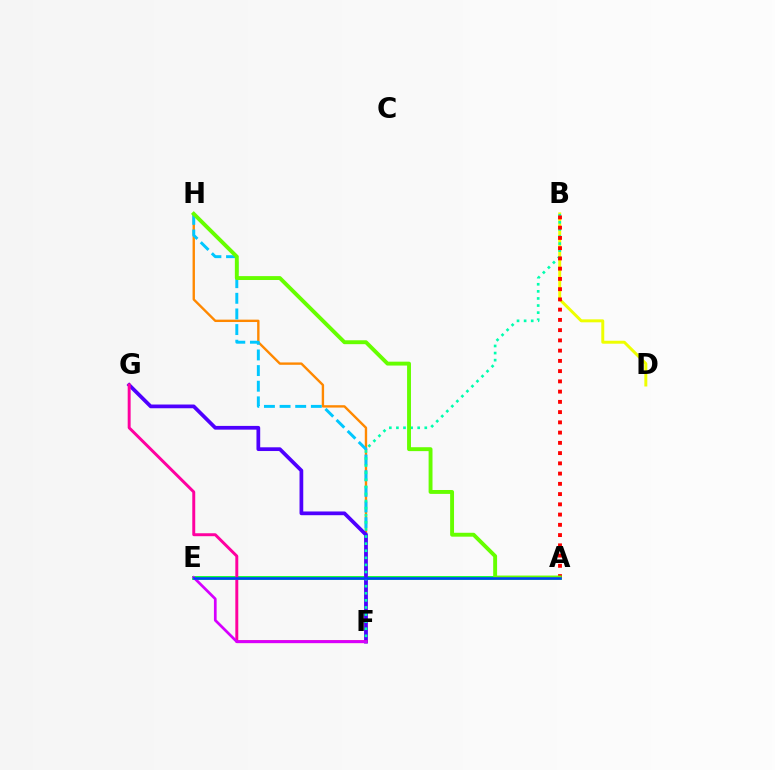{('F', 'H'): [{'color': '#ff8800', 'line_style': 'solid', 'thickness': 1.71}, {'color': '#00c7ff', 'line_style': 'dashed', 'thickness': 2.12}], ('B', 'D'): [{'color': '#eeff00', 'line_style': 'solid', 'thickness': 2.13}], ('A', 'E'): [{'color': '#00ff27', 'line_style': 'solid', 'thickness': 2.74}, {'color': '#003fff', 'line_style': 'solid', 'thickness': 1.81}], ('F', 'G'): [{'color': '#4f00ff', 'line_style': 'solid', 'thickness': 2.69}, {'color': '#ff00a0', 'line_style': 'solid', 'thickness': 2.12}], ('E', 'F'): [{'color': '#d600ff', 'line_style': 'solid', 'thickness': 1.95}], ('B', 'F'): [{'color': '#00ffaf', 'line_style': 'dotted', 'thickness': 1.93}], ('A', 'B'): [{'color': '#ff0000', 'line_style': 'dotted', 'thickness': 2.78}], ('A', 'H'): [{'color': '#66ff00', 'line_style': 'solid', 'thickness': 2.81}]}